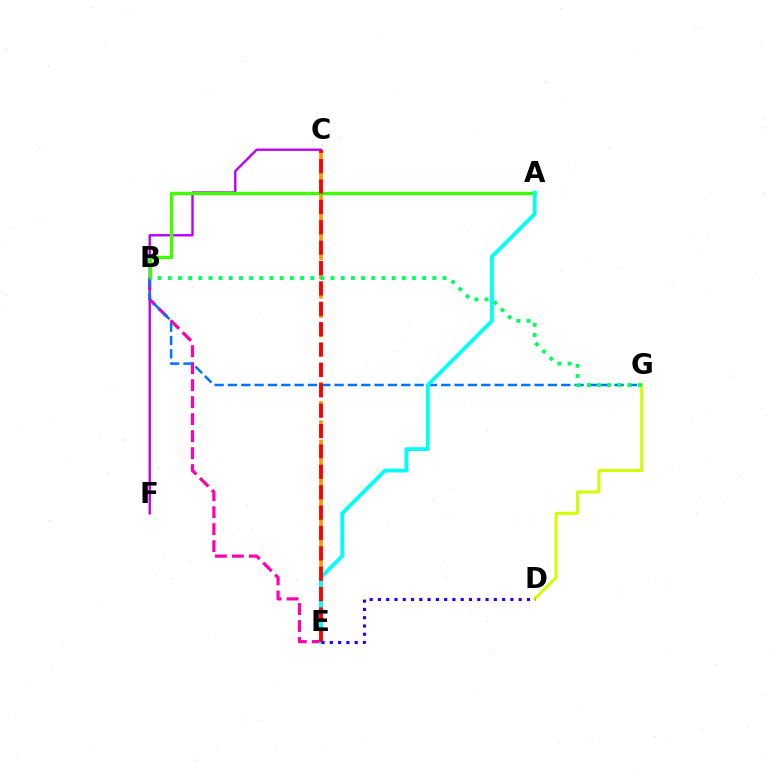{('B', 'E'): [{'color': '#ff00ac', 'line_style': 'dashed', 'thickness': 2.31}], ('D', 'G'): [{'color': '#d1ff00', 'line_style': 'solid', 'thickness': 2.18}], ('C', 'E'): [{'color': '#ff9400', 'line_style': 'dashed', 'thickness': 2.62}, {'color': '#ff0000', 'line_style': 'dashed', 'thickness': 2.77}], ('C', 'F'): [{'color': '#b900ff', 'line_style': 'solid', 'thickness': 1.71}], ('A', 'B'): [{'color': '#3dff00', 'line_style': 'solid', 'thickness': 2.41}], ('B', 'G'): [{'color': '#0074ff', 'line_style': 'dashed', 'thickness': 1.81}, {'color': '#00ff5c', 'line_style': 'dotted', 'thickness': 2.77}], ('A', 'E'): [{'color': '#00fff6', 'line_style': 'solid', 'thickness': 2.74}], ('D', 'E'): [{'color': '#2500ff', 'line_style': 'dotted', 'thickness': 2.25}]}